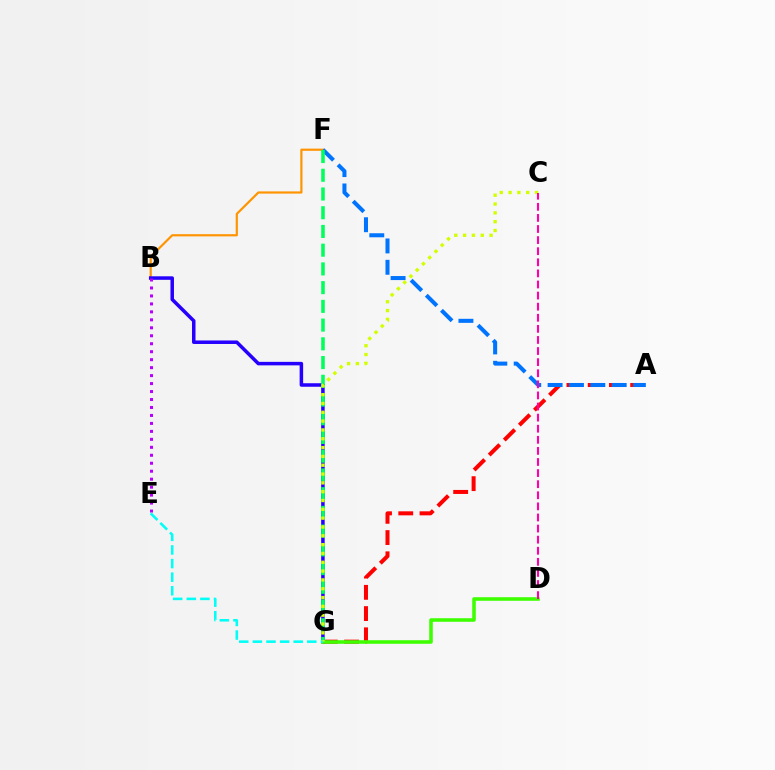{('B', 'F'): [{'color': '#ff9400', 'line_style': 'solid', 'thickness': 1.57}], ('A', 'G'): [{'color': '#ff0000', 'line_style': 'dashed', 'thickness': 2.89}], ('B', 'G'): [{'color': '#2500ff', 'line_style': 'solid', 'thickness': 2.53}], ('A', 'F'): [{'color': '#0074ff', 'line_style': 'dashed', 'thickness': 2.9}], ('F', 'G'): [{'color': '#00ff5c', 'line_style': 'dashed', 'thickness': 2.54}], ('B', 'E'): [{'color': '#b900ff', 'line_style': 'dotted', 'thickness': 2.16}], ('D', 'G'): [{'color': '#3dff00', 'line_style': 'solid', 'thickness': 2.56}], ('C', 'G'): [{'color': '#d1ff00', 'line_style': 'dotted', 'thickness': 2.4}], ('C', 'D'): [{'color': '#ff00ac', 'line_style': 'dashed', 'thickness': 1.51}], ('E', 'G'): [{'color': '#00fff6', 'line_style': 'dashed', 'thickness': 1.85}]}